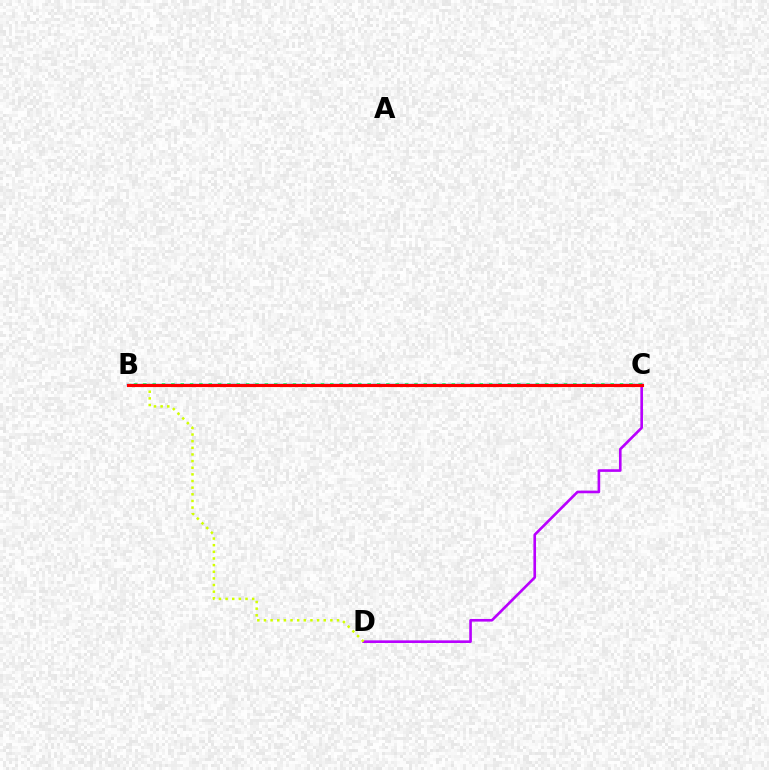{('C', 'D'): [{'color': '#b900ff', 'line_style': 'solid', 'thickness': 1.9}], ('B', 'C'): [{'color': '#0074ff', 'line_style': 'solid', 'thickness': 1.68}, {'color': '#00ff5c', 'line_style': 'dotted', 'thickness': 2.54}, {'color': '#ff0000', 'line_style': 'solid', 'thickness': 2.26}], ('B', 'D'): [{'color': '#d1ff00', 'line_style': 'dotted', 'thickness': 1.8}]}